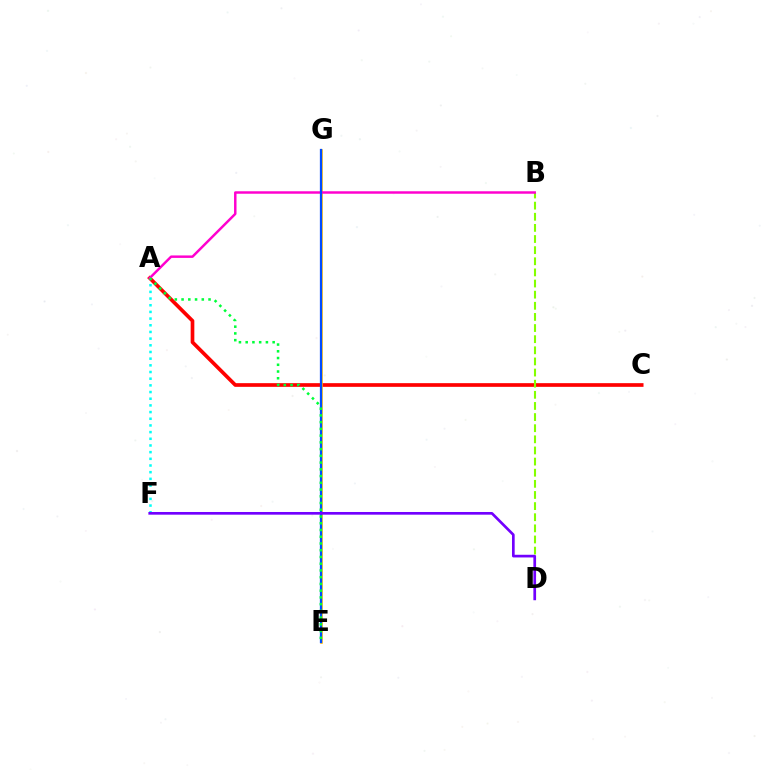{('A', 'F'): [{'color': '#00fff6', 'line_style': 'dotted', 'thickness': 1.81}], ('A', 'C'): [{'color': '#ff0000', 'line_style': 'solid', 'thickness': 2.65}], ('E', 'G'): [{'color': '#ffbd00', 'line_style': 'solid', 'thickness': 1.87}, {'color': '#004bff', 'line_style': 'solid', 'thickness': 1.62}], ('B', 'D'): [{'color': '#84ff00', 'line_style': 'dashed', 'thickness': 1.51}], ('A', 'B'): [{'color': '#ff00cf', 'line_style': 'solid', 'thickness': 1.78}], ('A', 'E'): [{'color': '#00ff39', 'line_style': 'dotted', 'thickness': 1.83}], ('D', 'F'): [{'color': '#7200ff', 'line_style': 'solid', 'thickness': 1.93}]}